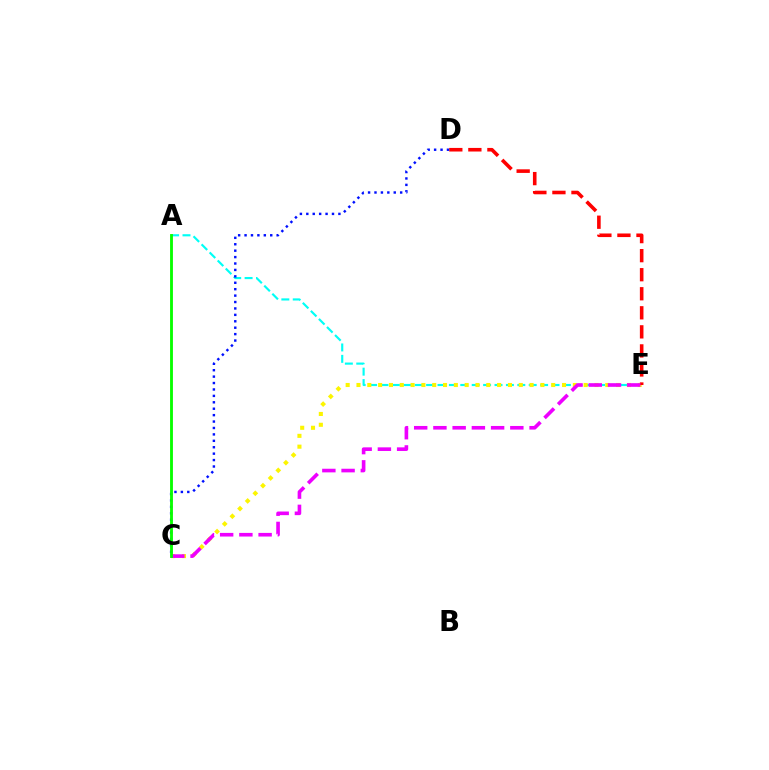{('A', 'E'): [{'color': '#00fff6', 'line_style': 'dashed', 'thickness': 1.55}], ('C', 'E'): [{'color': '#fcf500', 'line_style': 'dotted', 'thickness': 2.94}, {'color': '#ee00ff', 'line_style': 'dashed', 'thickness': 2.61}], ('D', 'E'): [{'color': '#ff0000', 'line_style': 'dashed', 'thickness': 2.59}], ('C', 'D'): [{'color': '#0010ff', 'line_style': 'dotted', 'thickness': 1.74}], ('A', 'C'): [{'color': '#08ff00', 'line_style': 'solid', 'thickness': 2.05}]}